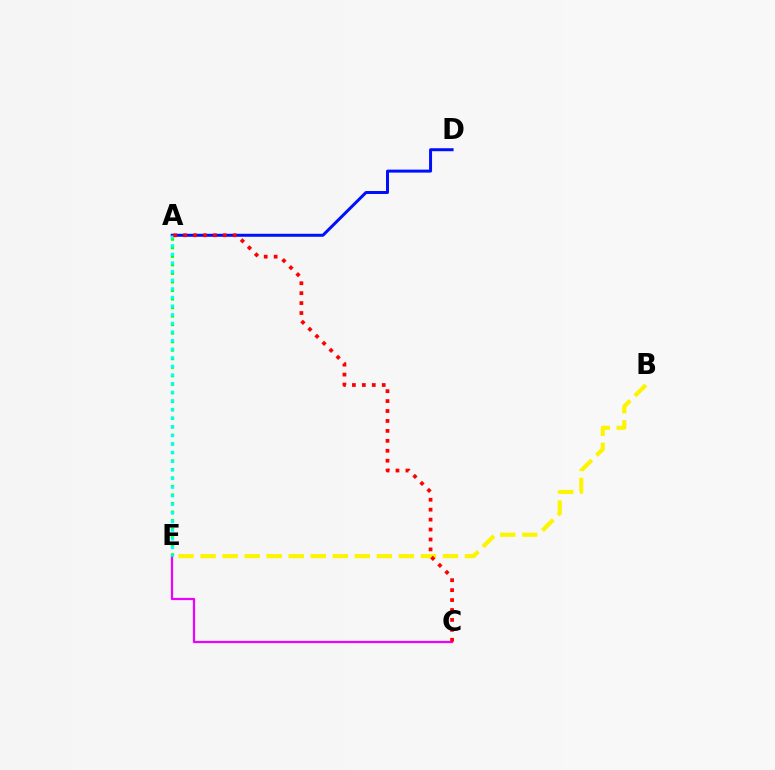{('B', 'E'): [{'color': '#fcf500', 'line_style': 'dashed', 'thickness': 2.99}], ('C', 'E'): [{'color': '#ee00ff', 'line_style': 'solid', 'thickness': 1.61}], ('A', 'E'): [{'color': '#08ff00', 'line_style': 'dotted', 'thickness': 2.32}, {'color': '#00fff6', 'line_style': 'dotted', 'thickness': 2.34}], ('A', 'D'): [{'color': '#0010ff', 'line_style': 'solid', 'thickness': 2.15}], ('A', 'C'): [{'color': '#ff0000', 'line_style': 'dotted', 'thickness': 2.7}]}